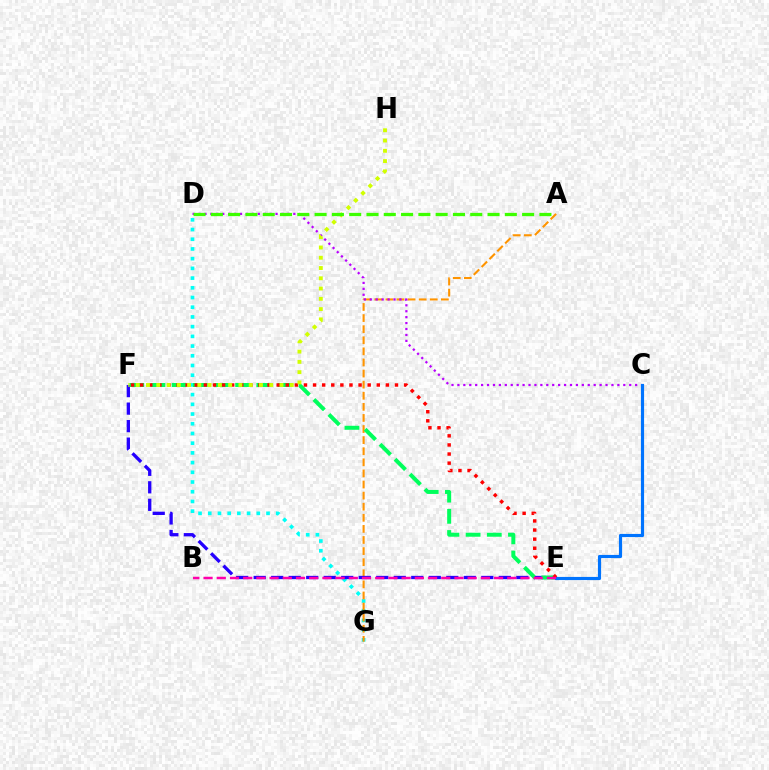{('D', 'G'): [{'color': '#00fff6', 'line_style': 'dotted', 'thickness': 2.64}], ('A', 'G'): [{'color': '#ff9400', 'line_style': 'dashed', 'thickness': 1.51}], ('C', 'D'): [{'color': '#b900ff', 'line_style': 'dotted', 'thickness': 1.61}], ('E', 'F'): [{'color': '#2500ff', 'line_style': 'dashed', 'thickness': 2.38}, {'color': '#00ff5c', 'line_style': 'dashed', 'thickness': 2.88}, {'color': '#ff0000', 'line_style': 'dotted', 'thickness': 2.47}], ('C', 'E'): [{'color': '#0074ff', 'line_style': 'solid', 'thickness': 2.27}], ('F', 'H'): [{'color': '#d1ff00', 'line_style': 'dotted', 'thickness': 2.79}], ('A', 'D'): [{'color': '#3dff00', 'line_style': 'dashed', 'thickness': 2.35}], ('B', 'E'): [{'color': '#ff00ac', 'line_style': 'dashed', 'thickness': 1.79}]}